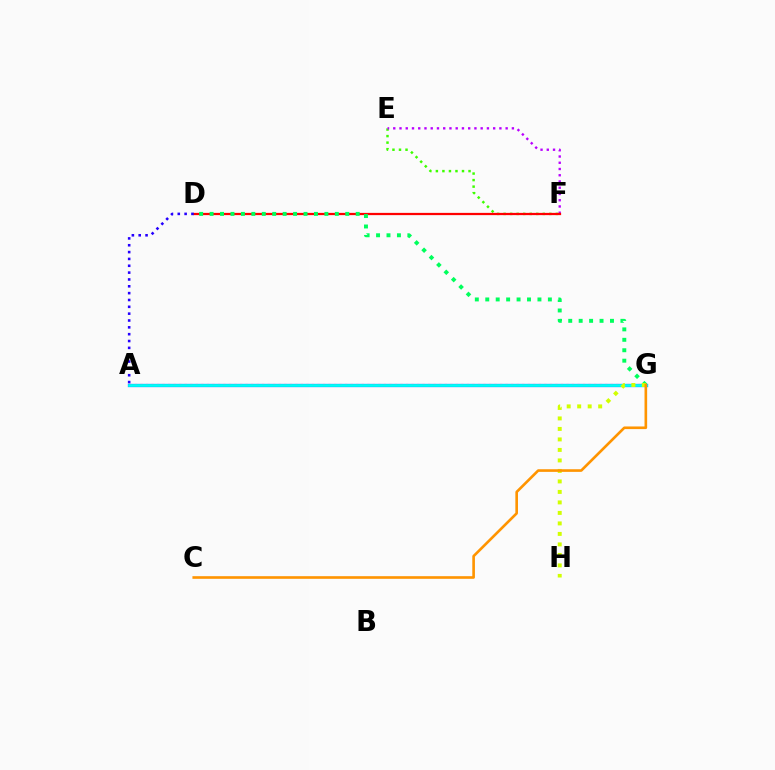{('E', 'F'): [{'color': '#3dff00', 'line_style': 'dotted', 'thickness': 1.77}, {'color': '#b900ff', 'line_style': 'dotted', 'thickness': 1.7}], ('A', 'G'): [{'color': '#0074ff', 'line_style': 'solid', 'thickness': 2.37}, {'color': '#ff00ac', 'line_style': 'dotted', 'thickness': 1.5}, {'color': '#00fff6', 'line_style': 'solid', 'thickness': 1.98}], ('D', 'F'): [{'color': '#ff0000', 'line_style': 'solid', 'thickness': 1.62}], ('D', 'G'): [{'color': '#00ff5c', 'line_style': 'dotted', 'thickness': 2.84}], ('A', 'D'): [{'color': '#2500ff', 'line_style': 'dotted', 'thickness': 1.86}], ('G', 'H'): [{'color': '#d1ff00', 'line_style': 'dotted', 'thickness': 2.85}], ('C', 'G'): [{'color': '#ff9400', 'line_style': 'solid', 'thickness': 1.9}]}